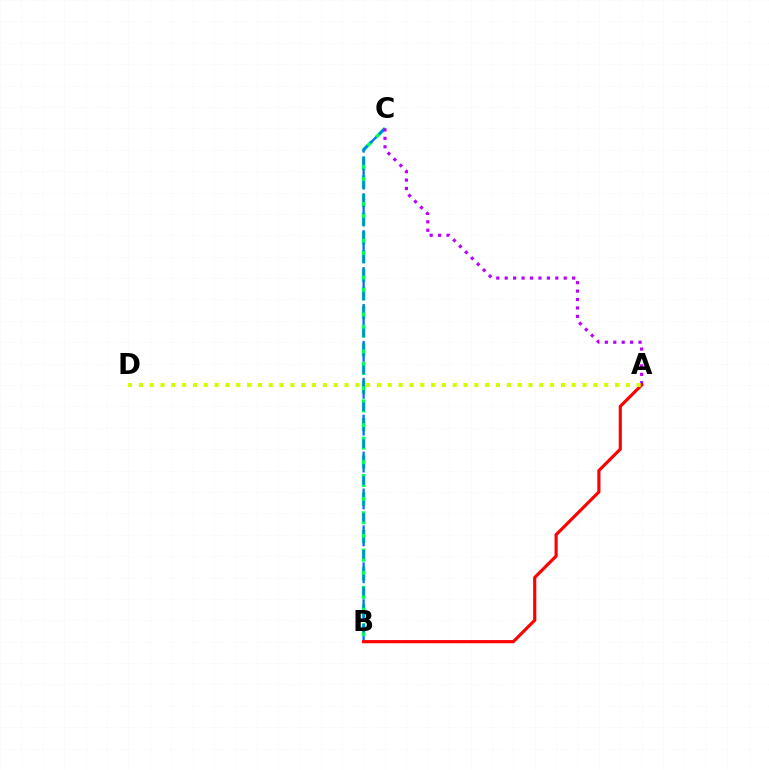{('B', 'C'): [{'color': '#00ff5c', 'line_style': 'dashed', 'thickness': 2.53}, {'color': '#0074ff', 'line_style': 'dashed', 'thickness': 1.67}], ('A', 'C'): [{'color': '#b900ff', 'line_style': 'dotted', 'thickness': 2.29}], ('A', 'B'): [{'color': '#ff0000', 'line_style': 'solid', 'thickness': 2.27}], ('A', 'D'): [{'color': '#d1ff00', 'line_style': 'dotted', 'thickness': 2.94}]}